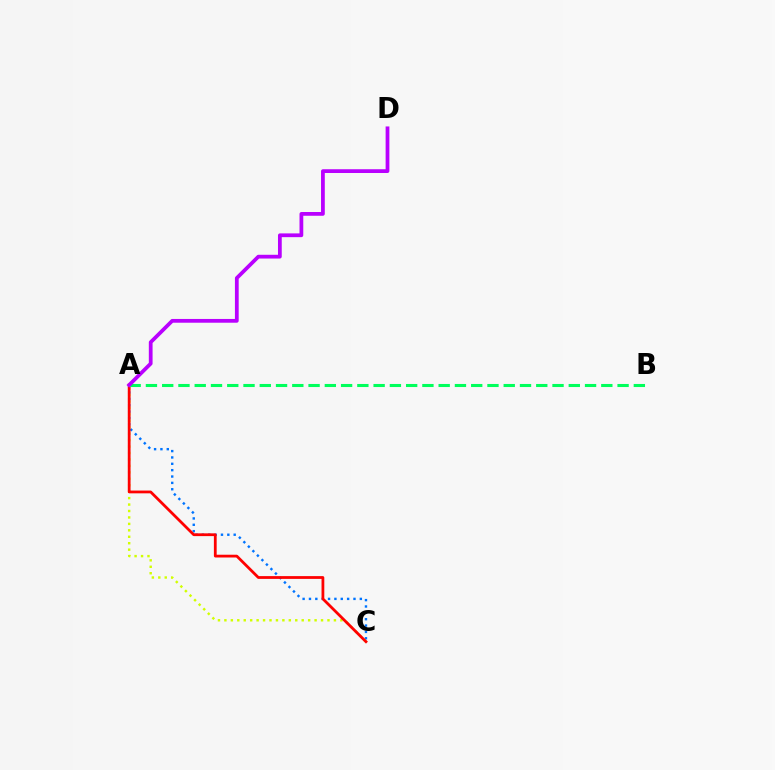{('A', 'C'): [{'color': '#0074ff', 'line_style': 'dotted', 'thickness': 1.73}, {'color': '#d1ff00', 'line_style': 'dotted', 'thickness': 1.75}, {'color': '#ff0000', 'line_style': 'solid', 'thickness': 2.0}], ('A', 'B'): [{'color': '#00ff5c', 'line_style': 'dashed', 'thickness': 2.21}], ('A', 'D'): [{'color': '#b900ff', 'line_style': 'solid', 'thickness': 2.71}]}